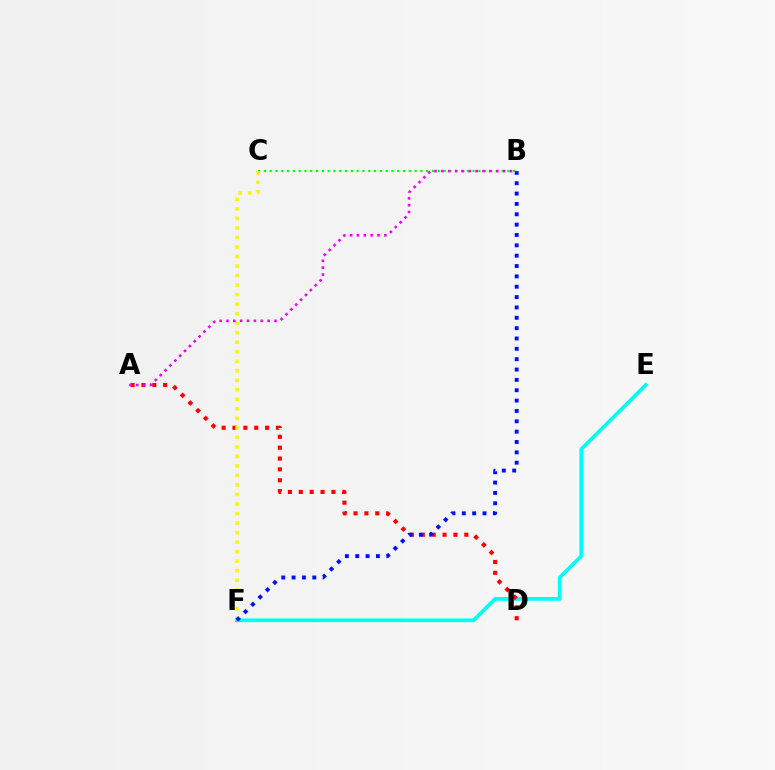{('B', 'C'): [{'color': '#08ff00', 'line_style': 'dotted', 'thickness': 1.58}], ('E', 'F'): [{'color': '#00fff6', 'line_style': 'solid', 'thickness': 2.68}], ('A', 'D'): [{'color': '#ff0000', 'line_style': 'dotted', 'thickness': 2.95}], ('C', 'F'): [{'color': '#fcf500', 'line_style': 'dotted', 'thickness': 2.59}], ('B', 'F'): [{'color': '#0010ff', 'line_style': 'dotted', 'thickness': 2.81}], ('A', 'B'): [{'color': '#ee00ff', 'line_style': 'dotted', 'thickness': 1.86}]}